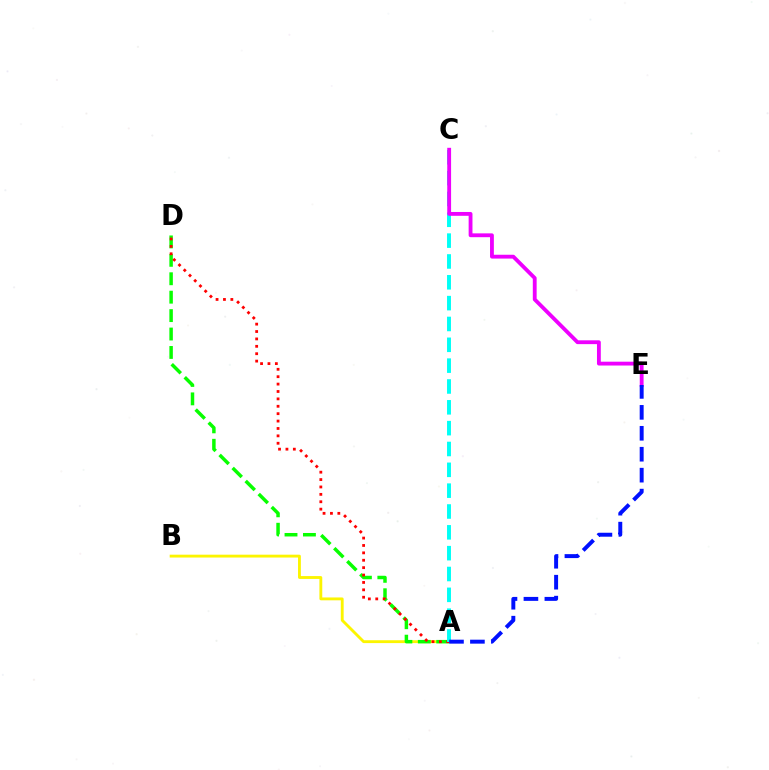{('A', 'B'): [{'color': '#fcf500', 'line_style': 'solid', 'thickness': 2.05}], ('A', 'D'): [{'color': '#08ff00', 'line_style': 'dashed', 'thickness': 2.5}, {'color': '#ff0000', 'line_style': 'dotted', 'thickness': 2.01}], ('A', 'C'): [{'color': '#00fff6', 'line_style': 'dashed', 'thickness': 2.83}], ('C', 'E'): [{'color': '#ee00ff', 'line_style': 'solid', 'thickness': 2.76}], ('A', 'E'): [{'color': '#0010ff', 'line_style': 'dashed', 'thickness': 2.84}]}